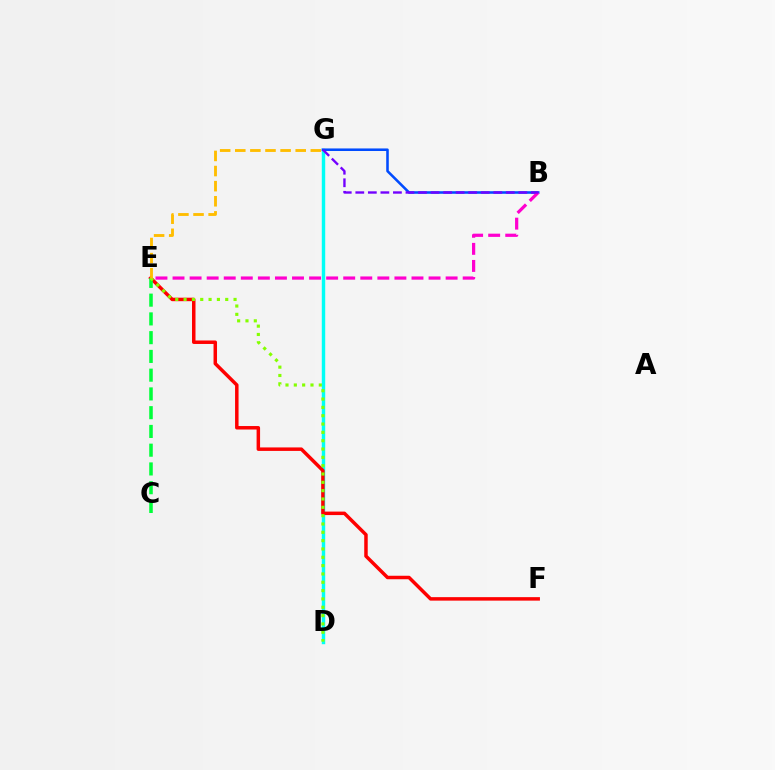{('D', 'G'): [{'color': '#00fff6', 'line_style': 'solid', 'thickness': 2.46}], ('B', 'G'): [{'color': '#004bff', 'line_style': 'solid', 'thickness': 1.84}, {'color': '#7200ff', 'line_style': 'dashed', 'thickness': 1.7}], ('E', 'F'): [{'color': '#ff0000', 'line_style': 'solid', 'thickness': 2.51}], ('B', 'E'): [{'color': '#ff00cf', 'line_style': 'dashed', 'thickness': 2.32}], ('C', 'E'): [{'color': '#00ff39', 'line_style': 'dashed', 'thickness': 2.55}], ('D', 'E'): [{'color': '#84ff00', 'line_style': 'dotted', 'thickness': 2.26}], ('E', 'G'): [{'color': '#ffbd00', 'line_style': 'dashed', 'thickness': 2.05}]}